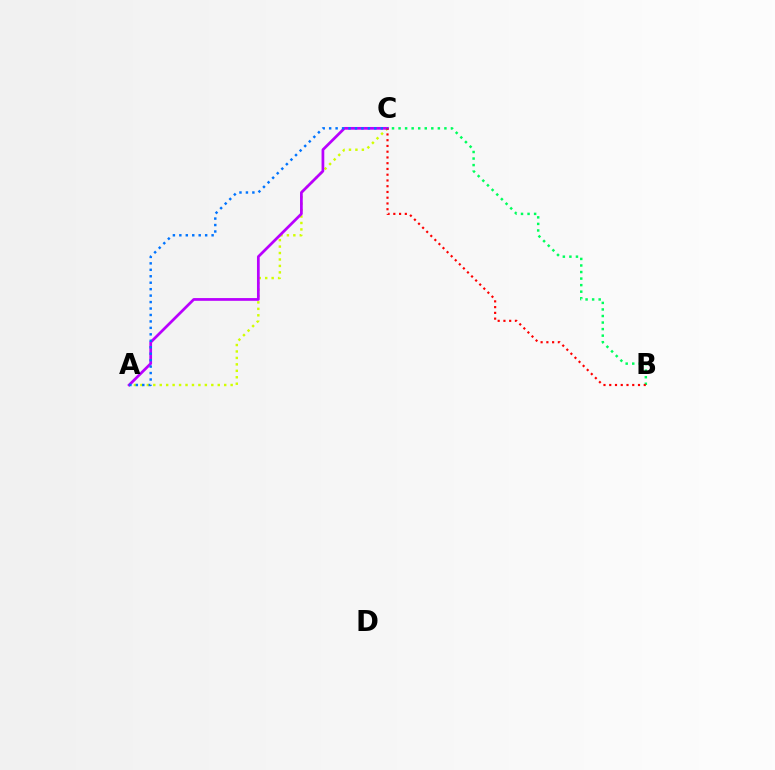{('A', 'C'): [{'color': '#d1ff00', 'line_style': 'dotted', 'thickness': 1.75}, {'color': '#b900ff', 'line_style': 'solid', 'thickness': 1.97}, {'color': '#0074ff', 'line_style': 'dotted', 'thickness': 1.75}], ('B', 'C'): [{'color': '#00ff5c', 'line_style': 'dotted', 'thickness': 1.78}, {'color': '#ff0000', 'line_style': 'dotted', 'thickness': 1.56}]}